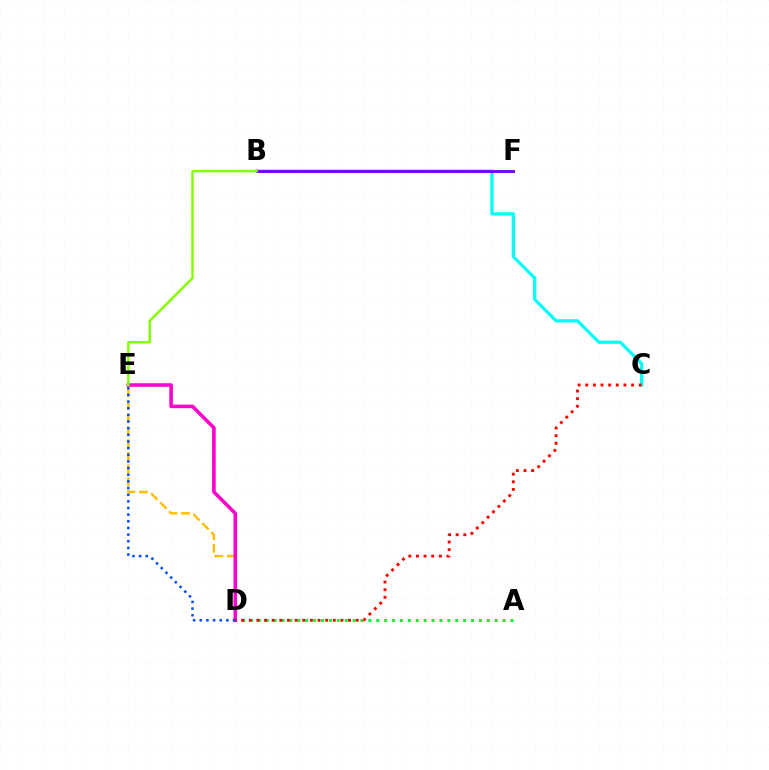{('B', 'C'): [{'color': '#00fff6', 'line_style': 'solid', 'thickness': 2.33}], ('B', 'F'): [{'color': '#7200ff', 'line_style': 'solid', 'thickness': 2.05}], ('A', 'D'): [{'color': '#00ff39', 'line_style': 'dotted', 'thickness': 2.15}], ('D', 'E'): [{'color': '#ffbd00', 'line_style': 'dashed', 'thickness': 1.73}, {'color': '#ff00cf', 'line_style': 'solid', 'thickness': 2.58}, {'color': '#004bff', 'line_style': 'dotted', 'thickness': 1.81}], ('C', 'D'): [{'color': '#ff0000', 'line_style': 'dotted', 'thickness': 2.08}], ('B', 'E'): [{'color': '#84ff00', 'line_style': 'solid', 'thickness': 1.77}]}